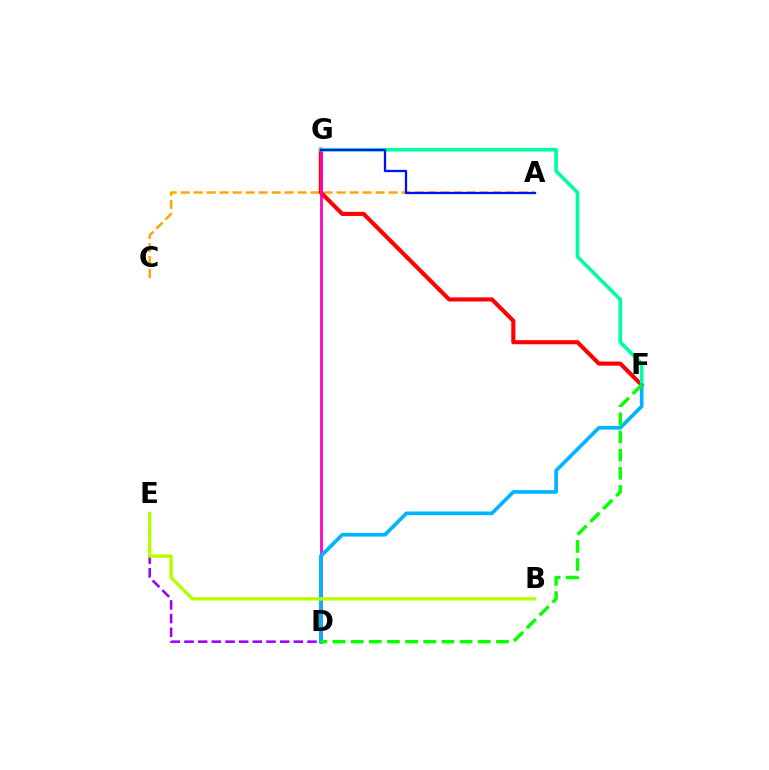{('A', 'C'): [{'color': '#ffa500', 'line_style': 'dashed', 'thickness': 1.77}], ('F', 'G'): [{'color': '#ff0000', 'line_style': 'solid', 'thickness': 2.95}, {'color': '#00ff9d', 'line_style': 'solid', 'thickness': 2.62}], ('D', 'G'): [{'color': '#ff00bd', 'line_style': 'solid', 'thickness': 1.97}], ('D', 'E'): [{'color': '#9b00ff', 'line_style': 'dashed', 'thickness': 1.86}], ('D', 'F'): [{'color': '#00b5ff', 'line_style': 'solid', 'thickness': 2.65}, {'color': '#08ff00', 'line_style': 'dashed', 'thickness': 2.47}], ('B', 'E'): [{'color': '#b3ff00', 'line_style': 'solid', 'thickness': 2.42}], ('A', 'G'): [{'color': '#0010ff', 'line_style': 'solid', 'thickness': 1.64}]}